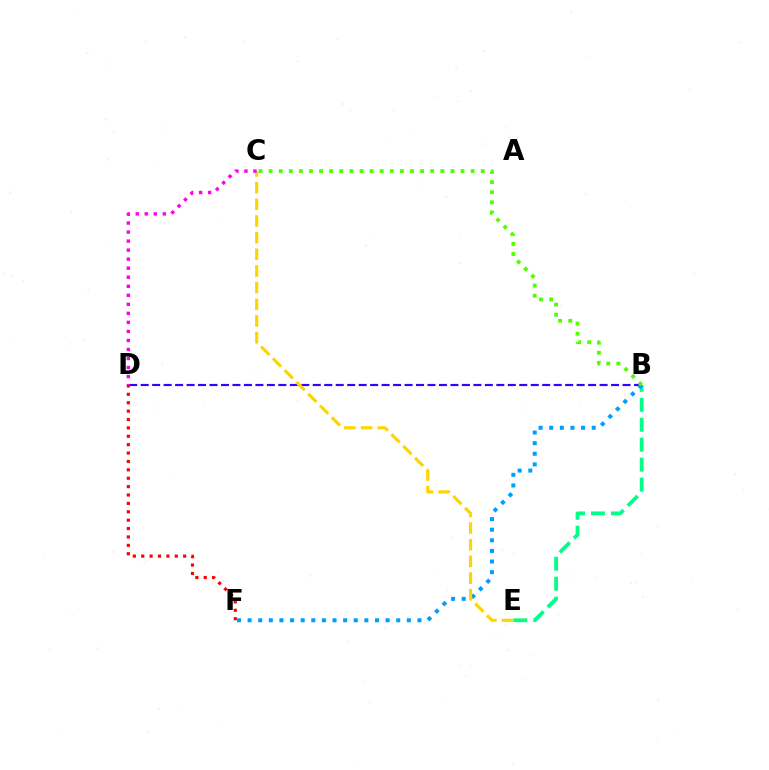{('B', 'D'): [{'color': '#3700ff', 'line_style': 'dashed', 'thickness': 1.56}], ('B', 'E'): [{'color': '#00ff86', 'line_style': 'dashed', 'thickness': 2.71}], ('B', 'F'): [{'color': '#009eff', 'line_style': 'dotted', 'thickness': 2.88}], ('C', 'E'): [{'color': '#ffd500', 'line_style': 'dashed', 'thickness': 2.26}], ('B', 'C'): [{'color': '#4fff00', 'line_style': 'dotted', 'thickness': 2.74}], ('C', 'D'): [{'color': '#ff00ed', 'line_style': 'dotted', 'thickness': 2.45}], ('D', 'F'): [{'color': '#ff0000', 'line_style': 'dotted', 'thickness': 2.28}]}